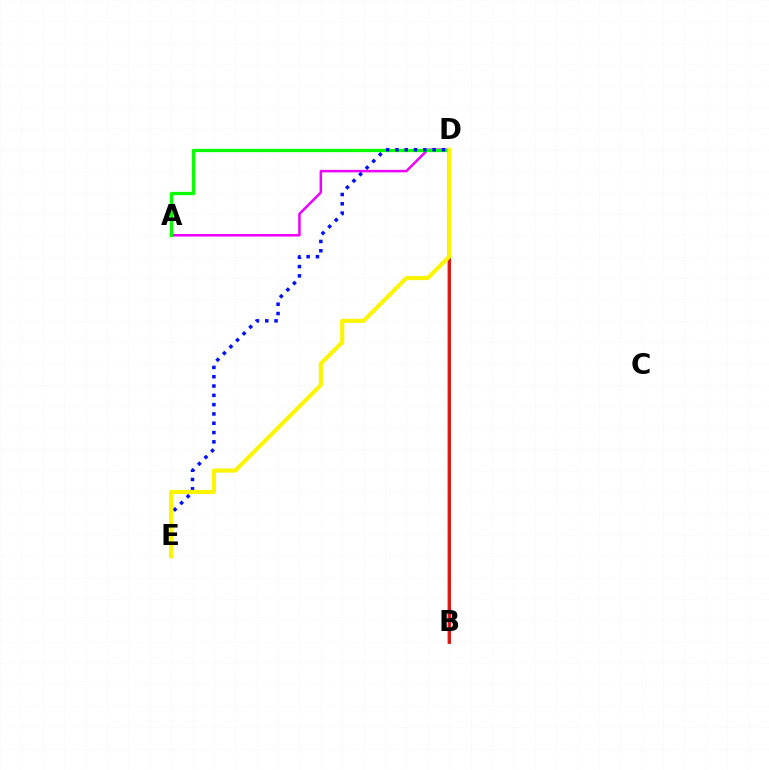{('A', 'D'): [{'color': '#ee00ff', 'line_style': 'solid', 'thickness': 1.81}, {'color': '#08ff00', 'line_style': 'solid', 'thickness': 2.37}], ('B', 'D'): [{'color': '#00fff6', 'line_style': 'solid', 'thickness': 2.73}, {'color': '#ff0000', 'line_style': 'solid', 'thickness': 2.0}], ('D', 'E'): [{'color': '#0010ff', 'line_style': 'dotted', 'thickness': 2.53}, {'color': '#fcf500', 'line_style': 'solid', 'thickness': 2.96}]}